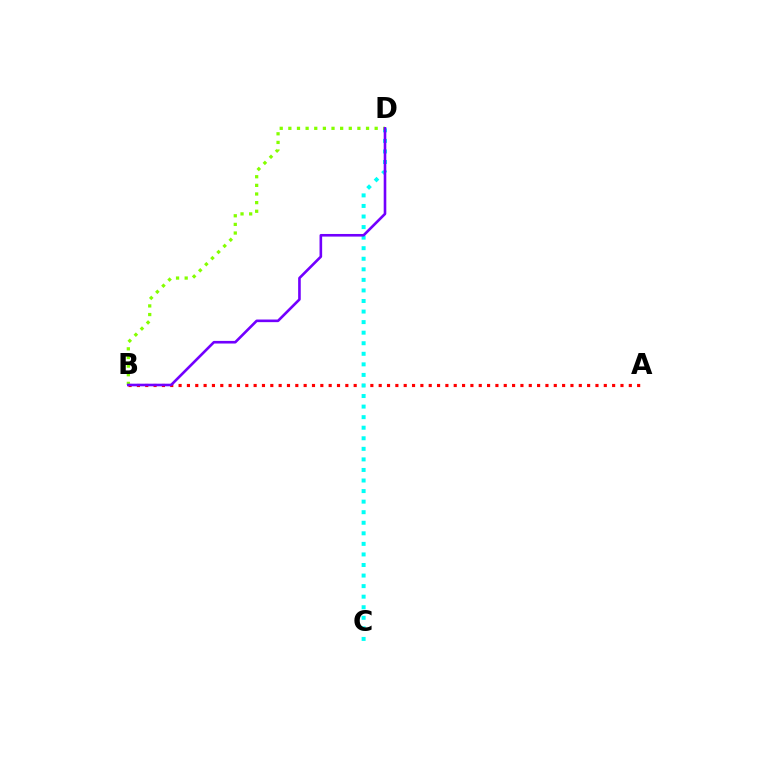{('A', 'B'): [{'color': '#ff0000', 'line_style': 'dotted', 'thickness': 2.27}], ('C', 'D'): [{'color': '#00fff6', 'line_style': 'dotted', 'thickness': 2.87}], ('B', 'D'): [{'color': '#84ff00', 'line_style': 'dotted', 'thickness': 2.35}, {'color': '#7200ff', 'line_style': 'solid', 'thickness': 1.89}]}